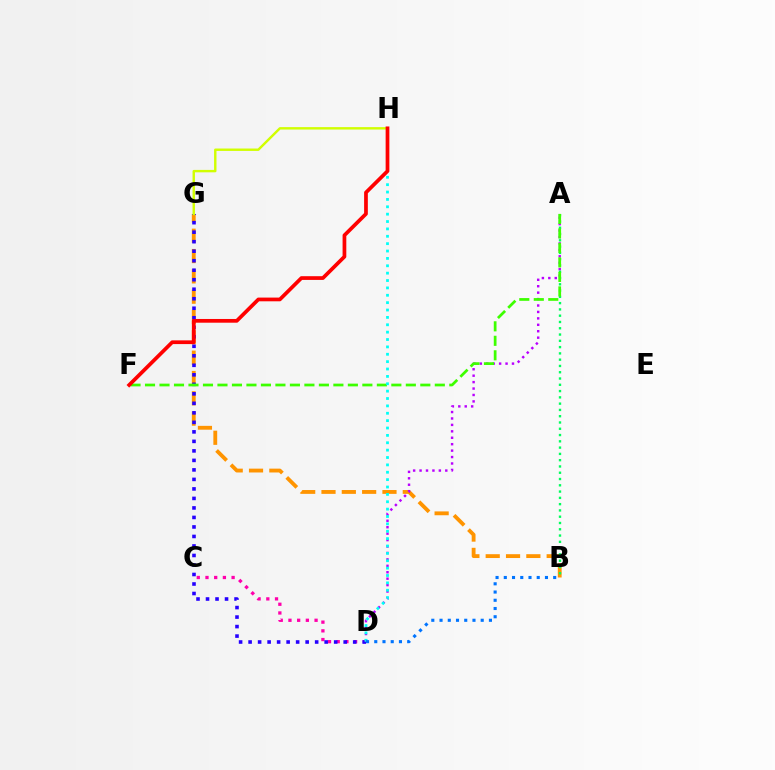{('C', 'D'): [{'color': '#ff00ac', 'line_style': 'dotted', 'thickness': 2.37}], ('B', 'G'): [{'color': '#ff9400', 'line_style': 'dashed', 'thickness': 2.76}], ('D', 'G'): [{'color': '#2500ff', 'line_style': 'dotted', 'thickness': 2.58}], ('A', 'D'): [{'color': '#b900ff', 'line_style': 'dotted', 'thickness': 1.75}], ('A', 'B'): [{'color': '#00ff5c', 'line_style': 'dotted', 'thickness': 1.71}], ('A', 'F'): [{'color': '#3dff00', 'line_style': 'dashed', 'thickness': 1.97}], ('D', 'H'): [{'color': '#00fff6', 'line_style': 'dotted', 'thickness': 2.0}], ('G', 'H'): [{'color': '#d1ff00', 'line_style': 'solid', 'thickness': 1.74}], ('B', 'D'): [{'color': '#0074ff', 'line_style': 'dotted', 'thickness': 2.24}], ('F', 'H'): [{'color': '#ff0000', 'line_style': 'solid', 'thickness': 2.68}]}